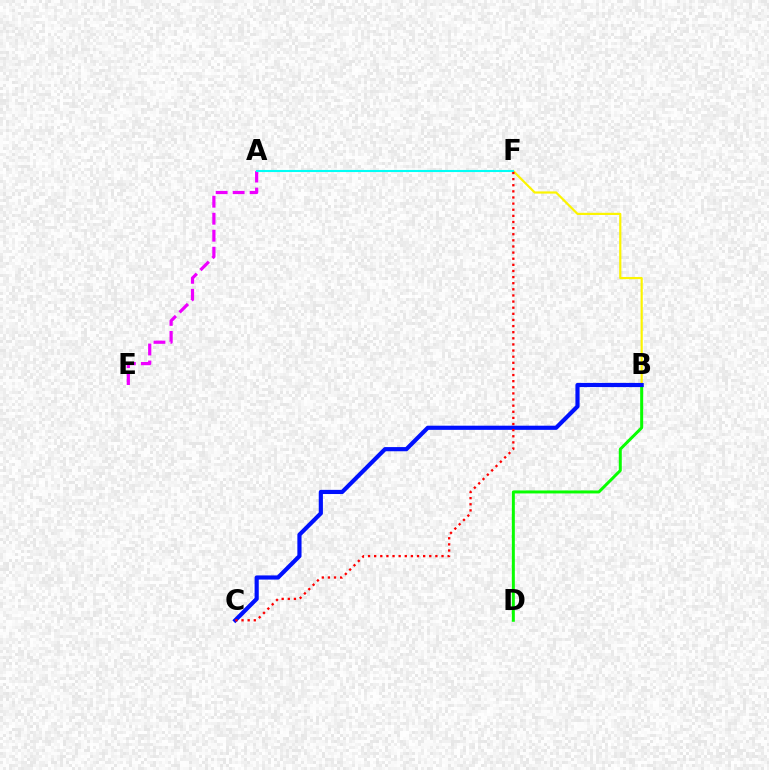{('B', 'F'): [{'color': '#fcf500', 'line_style': 'solid', 'thickness': 1.58}], ('B', 'D'): [{'color': '#08ff00', 'line_style': 'solid', 'thickness': 2.15}], ('A', 'E'): [{'color': '#ee00ff', 'line_style': 'dashed', 'thickness': 2.31}], ('B', 'C'): [{'color': '#0010ff', 'line_style': 'solid', 'thickness': 3.0}], ('A', 'F'): [{'color': '#00fff6', 'line_style': 'solid', 'thickness': 1.5}], ('C', 'F'): [{'color': '#ff0000', 'line_style': 'dotted', 'thickness': 1.66}]}